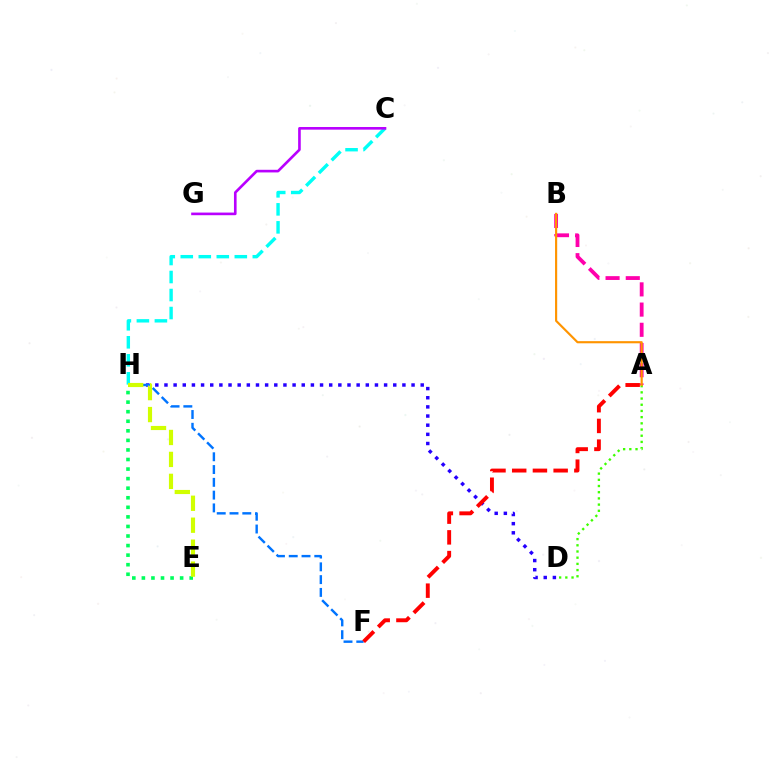{('A', 'B'): [{'color': '#ff00ac', 'line_style': 'dashed', 'thickness': 2.75}, {'color': '#ff9400', 'line_style': 'solid', 'thickness': 1.55}], ('E', 'H'): [{'color': '#00ff5c', 'line_style': 'dotted', 'thickness': 2.6}, {'color': '#d1ff00', 'line_style': 'dashed', 'thickness': 2.98}], ('A', 'D'): [{'color': '#3dff00', 'line_style': 'dotted', 'thickness': 1.68}], ('D', 'H'): [{'color': '#2500ff', 'line_style': 'dotted', 'thickness': 2.49}], ('F', 'H'): [{'color': '#0074ff', 'line_style': 'dashed', 'thickness': 1.74}], ('C', 'H'): [{'color': '#00fff6', 'line_style': 'dashed', 'thickness': 2.45}], ('A', 'F'): [{'color': '#ff0000', 'line_style': 'dashed', 'thickness': 2.81}], ('C', 'G'): [{'color': '#b900ff', 'line_style': 'solid', 'thickness': 1.9}]}